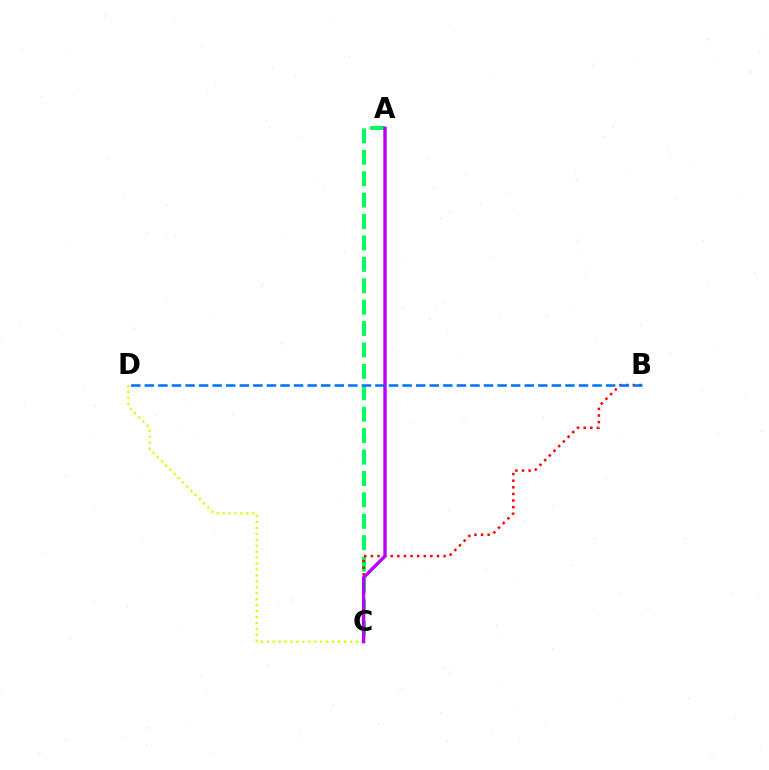{('A', 'C'): [{'color': '#00ff5c', 'line_style': 'dashed', 'thickness': 2.91}, {'color': '#b900ff', 'line_style': 'solid', 'thickness': 2.43}], ('C', 'D'): [{'color': '#d1ff00', 'line_style': 'dotted', 'thickness': 1.62}], ('B', 'C'): [{'color': '#ff0000', 'line_style': 'dotted', 'thickness': 1.8}], ('B', 'D'): [{'color': '#0074ff', 'line_style': 'dashed', 'thickness': 1.84}]}